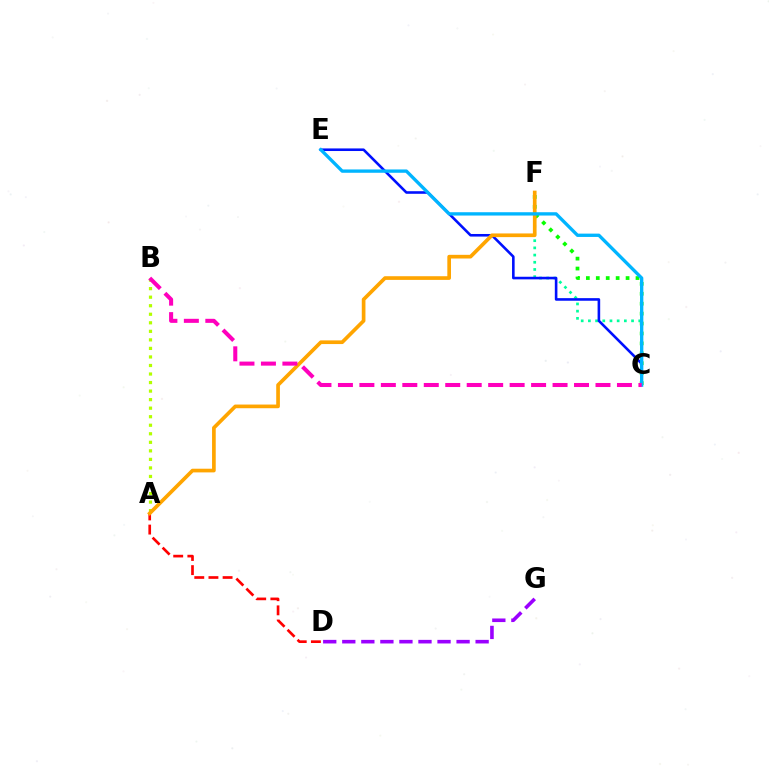{('C', 'F'): [{'color': '#00ff9d', 'line_style': 'dotted', 'thickness': 1.95}, {'color': '#08ff00', 'line_style': 'dotted', 'thickness': 2.7}], ('A', 'B'): [{'color': '#b3ff00', 'line_style': 'dotted', 'thickness': 2.32}], ('C', 'E'): [{'color': '#0010ff', 'line_style': 'solid', 'thickness': 1.87}, {'color': '#00b5ff', 'line_style': 'solid', 'thickness': 2.39}], ('D', 'G'): [{'color': '#9b00ff', 'line_style': 'dashed', 'thickness': 2.59}], ('A', 'D'): [{'color': '#ff0000', 'line_style': 'dashed', 'thickness': 1.92}], ('A', 'F'): [{'color': '#ffa500', 'line_style': 'solid', 'thickness': 2.65}], ('B', 'C'): [{'color': '#ff00bd', 'line_style': 'dashed', 'thickness': 2.92}]}